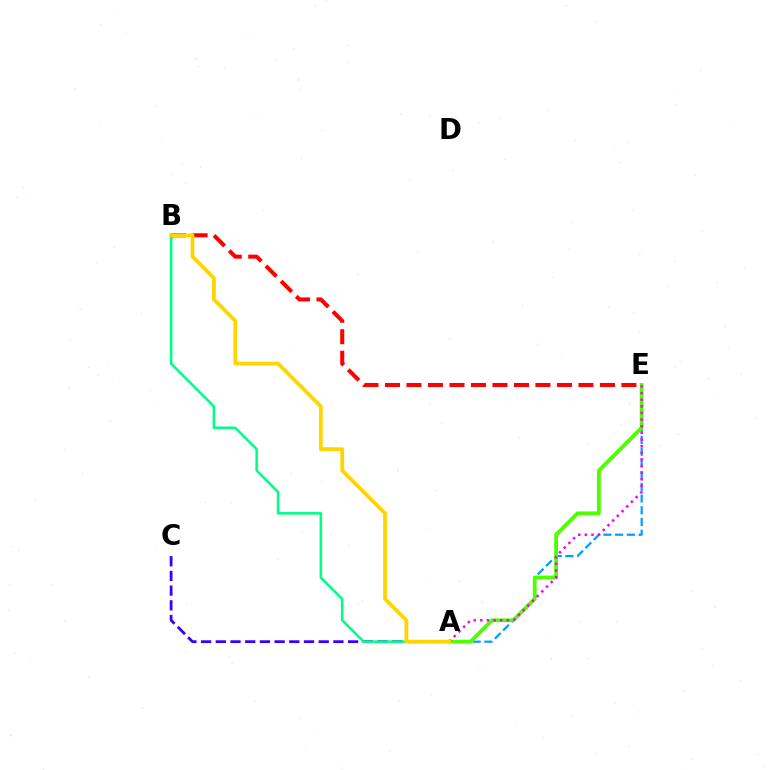{('A', 'E'): [{'color': '#009eff', 'line_style': 'dashed', 'thickness': 1.59}, {'color': '#4fff00', 'line_style': 'solid', 'thickness': 2.76}, {'color': '#ff00ed', 'line_style': 'dotted', 'thickness': 1.8}], ('A', 'C'): [{'color': '#3700ff', 'line_style': 'dashed', 'thickness': 2.0}], ('A', 'B'): [{'color': '#00ff86', 'line_style': 'solid', 'thickness': 1.86}, {'color': '#ffd500', 'line_style': 'solid', 'thickness': 2.71}], ('B', 'E'): [{'color': '#ff0000', 'line_style': 'dashed', 'thickness': 2.92}]}